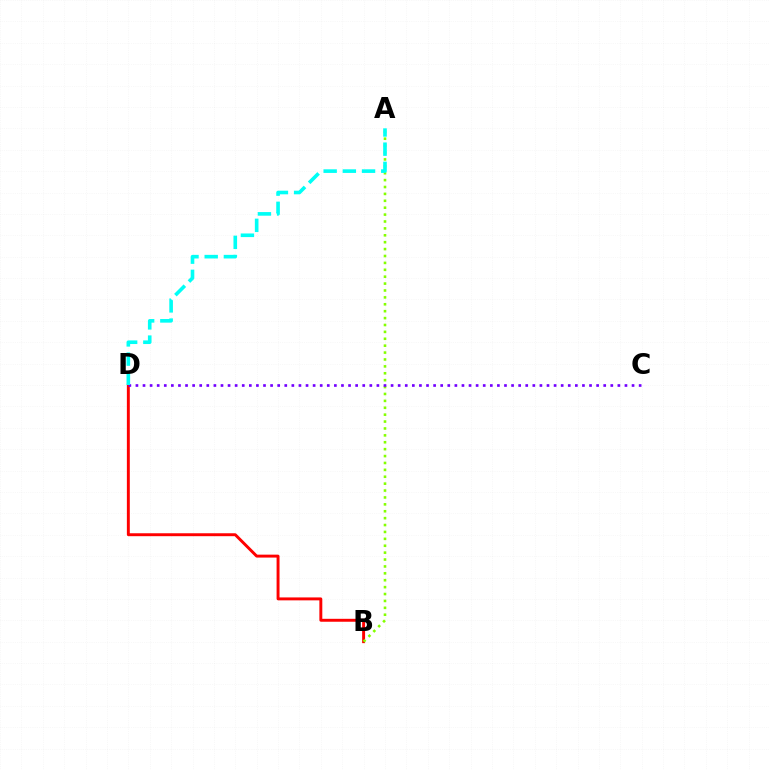{('B', 'D'): [{'color': '#ff0000', 'line_style': 'solid', 'thickness': 2.11}], ('A', 'B'): [{'color': '#84ff00', 'line_style': 'dotted', 'thickness': 1.87}], ('C', 'D'): [{'color': '#7200ff', 'line_style': 'dotted', 'thickness': 1.93}], ('A', 'D'): [{'color': '#00fff6', 'line_style': 'dashed', 'thickness': 2.61}]}